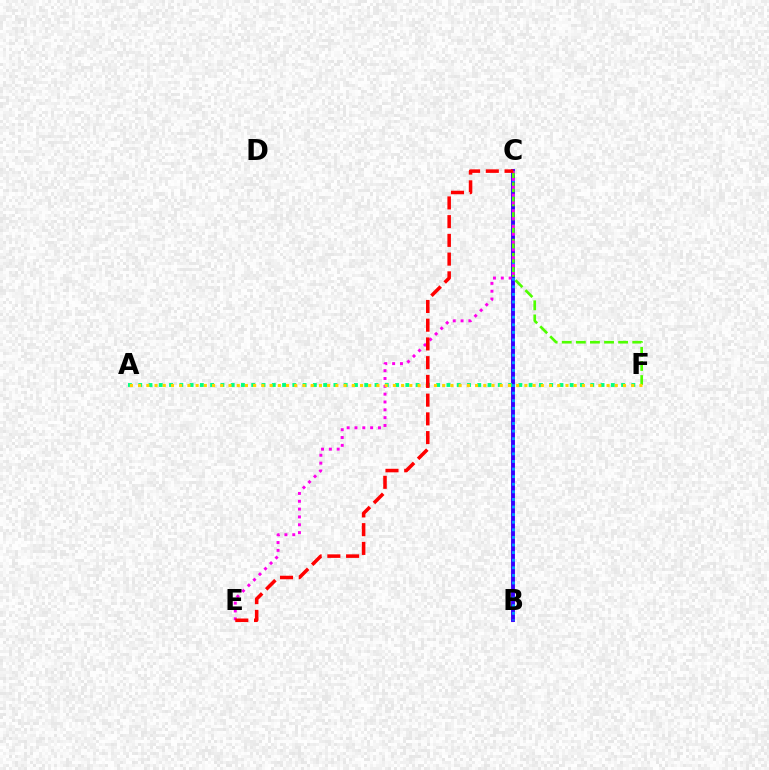{('B', 'C'): [{'color': '#3700ff', 'line_style': 'solid', 'thickness': 2.81}, {'color': '#009eff', 'line_style': 'dotted', 'thickness': 2.06}], ('A', 'F'): [{'color': '#00ff86', 'line_style': 'dotted', 'thickness': 2.79}, {'color': '#ffd500', 'line_style': 'dotted', 'thickness': 2.23}], ('C', 'F'): [{'color': '#4fff00', 'line_style': 'dashed', 'thickness': 1.92}], ('C', 'E'): [{'color': '#ff00ed', 'line_style': 'dotted', 'thickness': 2.13}, {'color': '#ff0000', 'line_style': 'dashed', 'thickness': 2.55}]}